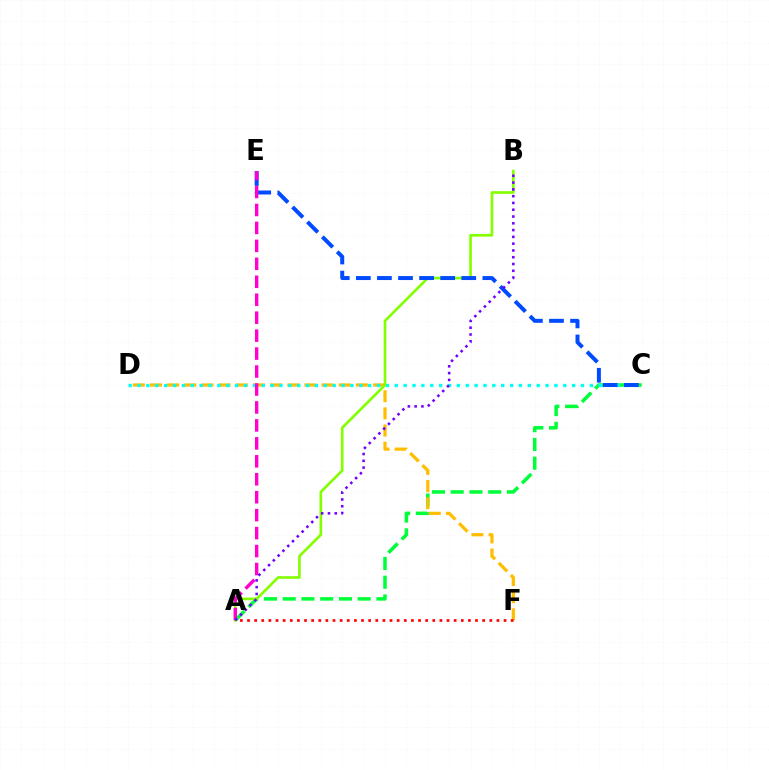{('A', 'C'): [{'color': '#00ff39', 'line_style': 'dashed', 'thickness': 2.55}], ('D', 'F'): [{'color': '#ffbd00', 'line_style': 'dashed', 'thickness': 2.33}], ('C', 'D'): [{'color': '#00fff6', 'line_style': 'dotted', 'thickness': 2.41}], ('A', 'F'): [{'color': '#ff0000', 'line_style': 'dotted', 'thickness': 1.94}], ('A', 'B'): [{'color': '#84ff00', 'line_style': 'solid', 'thickness': 1.91}, {'color': '#7200ff', 'line_style': 'dotted', 'thickness': 1.84}], ('C', 'E'): [{'color': '#004bff', 'line_style': 'dashed', 'thickness': 2.86}], ('A', 'E'): [{'color': '#ff00cf', 'line_style': 'dashed', 'thickness': 2.44}]}